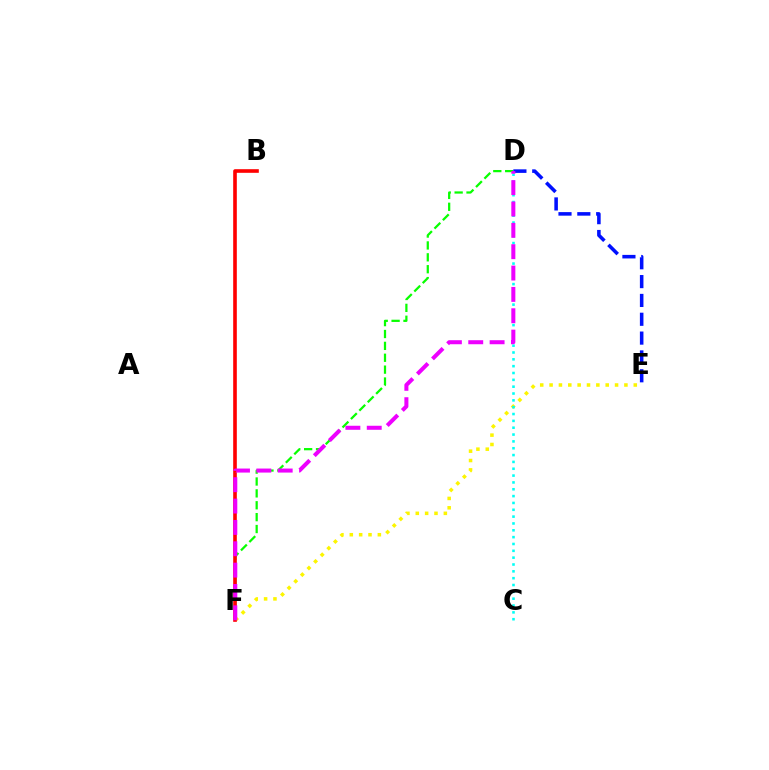{('D', 'F'): [{'color': '#08ff00', 'line_style': 'dashed', 'thickness': 1.61}, {'color': '#ee00ff', 'line_style': 'dashed', 'thickness': 2.9}], ('E', 'F'): [{'color': '#fcf500', 'line_style': 'dotted', 'thickness': 2.54}], ('C', 'D'): [{'color': '#00fff6', 'line_style': 'dotted', 'thickness': 1.86}], ('B', 'F'): [{'color': '#ff0000', 'line_style': 'solid', 'thickness': 2.61}], ('D', 'E'): [{'color': '#0010ff', 'line_style': 'dashed', 'thickness': 2.56}]}